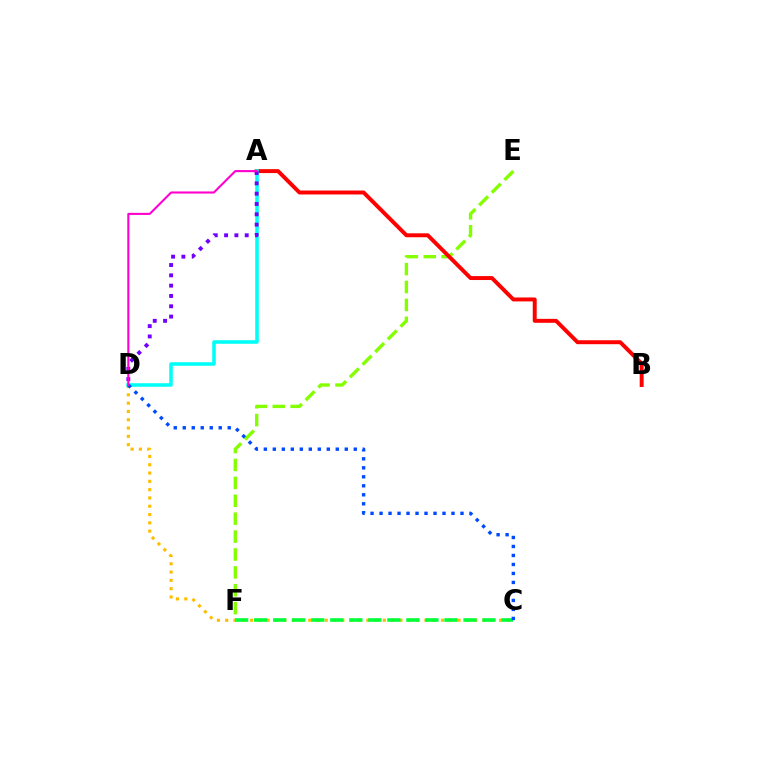{('C', 'D'): [{'color': '#ffbd00', 'line_style': 'dotted', 'thickness': 2.25}, {'color': '#004bff', 'line_style': 'dotted', 'thickness': 2.44}], ('C', 'F'): [{'color': '#00ff39', 'line_style': 'dashed', 'thickness': 2.58}], ('E', 'F'): [{'color': '#84ff00', 'line_style': 'dashed', 'thickness': 2.43}], ('A', 'B'): [{'color': '#ff0000', 'line_style': 'solid', 'thickness': 2.84}], ('A', 'D'): [{'color': '#00fff6', 'line_style': 'solid', 'thickness': 2.55}, {'color': '#7200ff', 'line_style': 'dotted', 'thickness': 2.8}, {'color': '#ff00cf', 'line_style': 'solid', 'thickness': 1.5}]}